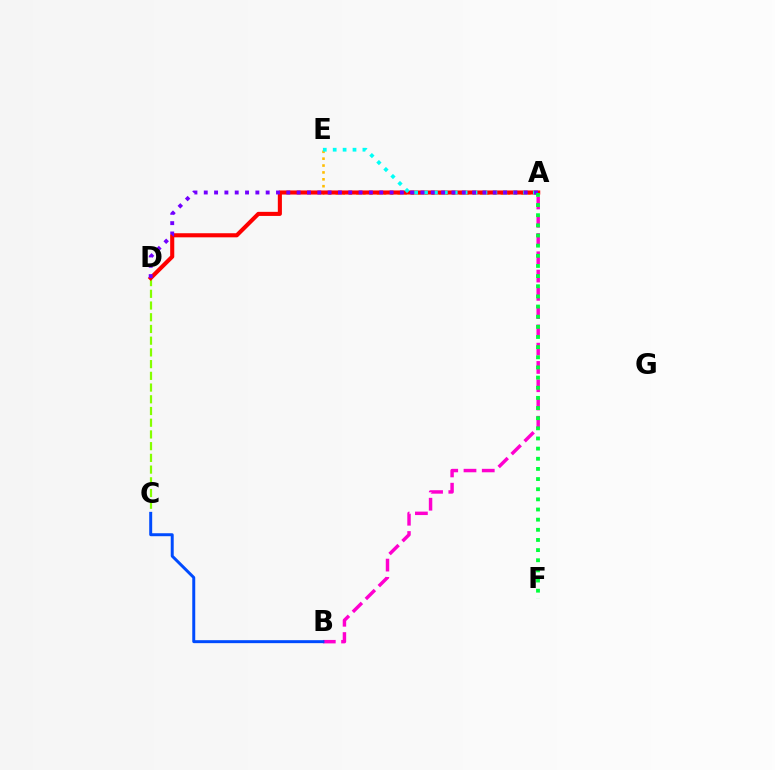{('A', 'E'): [{'color': '#ffbd00', 'line_style': 'dotted', 'thickness': 1.87}, {'color': '#00fff6', 'line_style': 'dotted', 'thickness': 2.69}], ('C', 'D'): [{'color': '#84ff00', 'line_style': 'dashed', 'thickness': 1.59}], ('A', 'D'): [{'color': '#ff0000', 'line_style': 'solid', 'thickness': 2.95}, {'color': '#7200ff', 'line_style': 'dotted', 'thickness': 2.8}], ('A', 'B'): [{'color': '#ff00cf', 'line_style': 'dashed', 'thickness': 2.48}], ('A', 'F'): [{'color': '#00ff39', 'line_style': 'dotted', 'thickness': 2.76}], ('B', 'C'): [{'color': '#004bff', 'line_style': 'solid', 'thickness': 2.14}]}